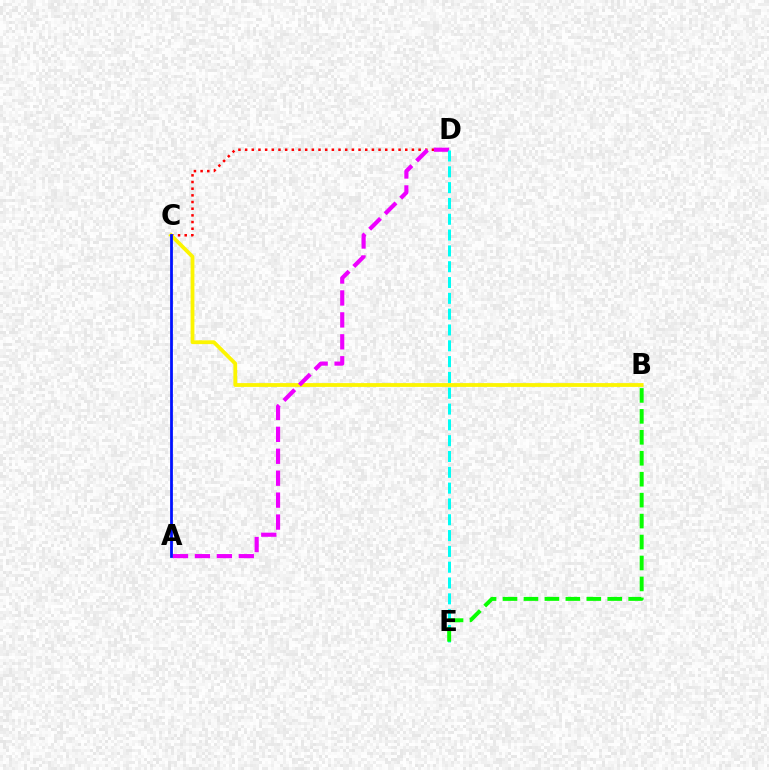{('C', 'D'): [{'color': '#ff0000', 'line_style': 'dotted', 'thickness': 1.81}], ('B', 'C'): [{'color': '#fcf500', 'line_style': 'solid', 'thickness': 2.73}], ('A', 'D'): [{'color': '#ee00ff', 'line_style': 'dashed', 'thickness': 2.98}], ('A', 'C'): [{'color': '#0010ff', 'line_style': 'solid', 'thickness': 2.0}], ('D', 'E'): [{'color': '#00fff6', 'line_style': 'dashed', 'thickness': 2.15}], ('B', 'E'): [{'color': '#08ff00', 'line_style': 'dashed', 'thickness': 2.85}]}